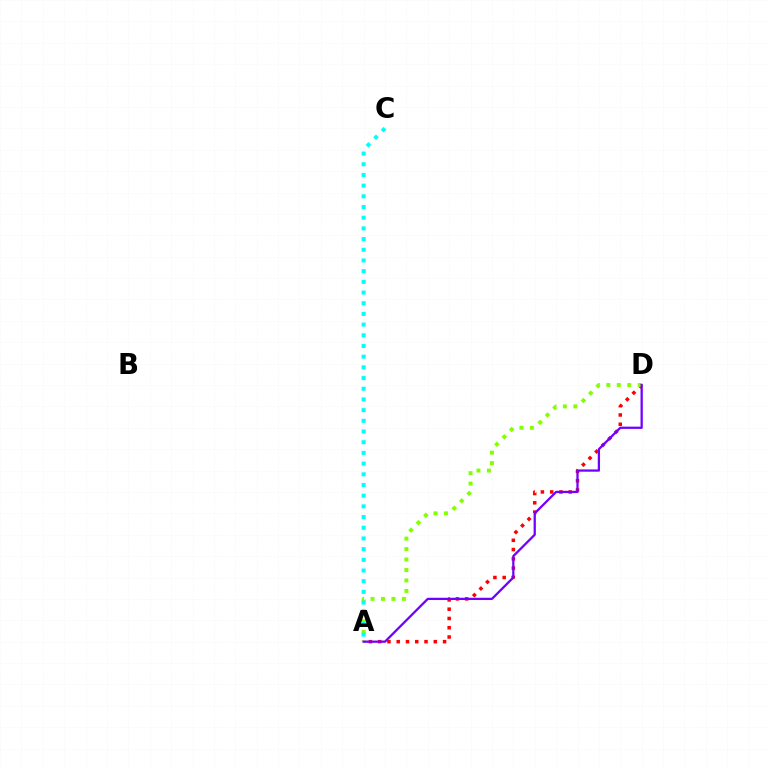{('A', 'D'): [{'color': '#ff0000', 'line_style': 'dotted', 'thickness': 2.52}, {'color': '#84ff00', 'line_style': 'dotted', 'thickness': 2.84}, {'color': '#7200ff', 'line_style': 'solid', 'thickness': 1.64}], ('A', 'C'): [{'color': '#00fff6', 'line_style': 'dotted', 'thickness': 2.9}]}